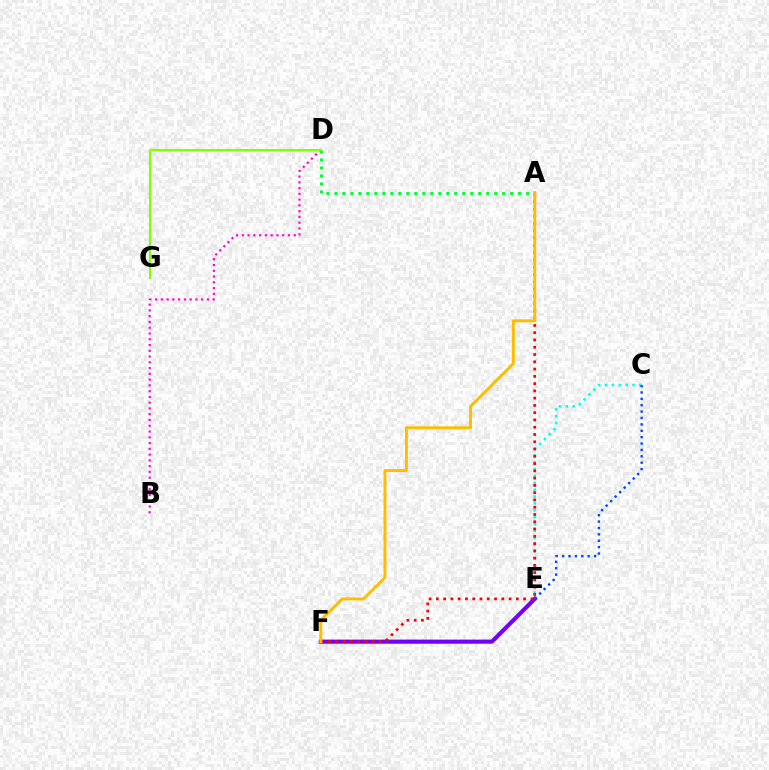{('C', 'E'): [{'color': '#00fff6', 'line_style': 'dotted', 'thickness': 1.86}, {'color': '#004bff', 'line_style': 'dotted', 'thickness': 1.74}], ('E', 'F'): [{'color': '#7200ff', 'line_style': 'solid', 'thickness': 2.96}], ('B', 'D'): [{'color': '#ff00cf', 'line_style': 'dotted', 'thickness': 1.57}], ('A', 'D'): [{'color': '#00ff39', 'line_style': 'dotted', 'thickness': 2.17}], ('A', 'F'): [{'color': '#ff0000', 'line_style': 'dotted', 'thickness': 1.98}, {'color': '#ffbd00', 'line_style': 'solid', 'thickness': 2.1}], ('D', 'G'): [{'color': '#84ff00', 'line_style': 'solid', 'thickness': 1.51}]}